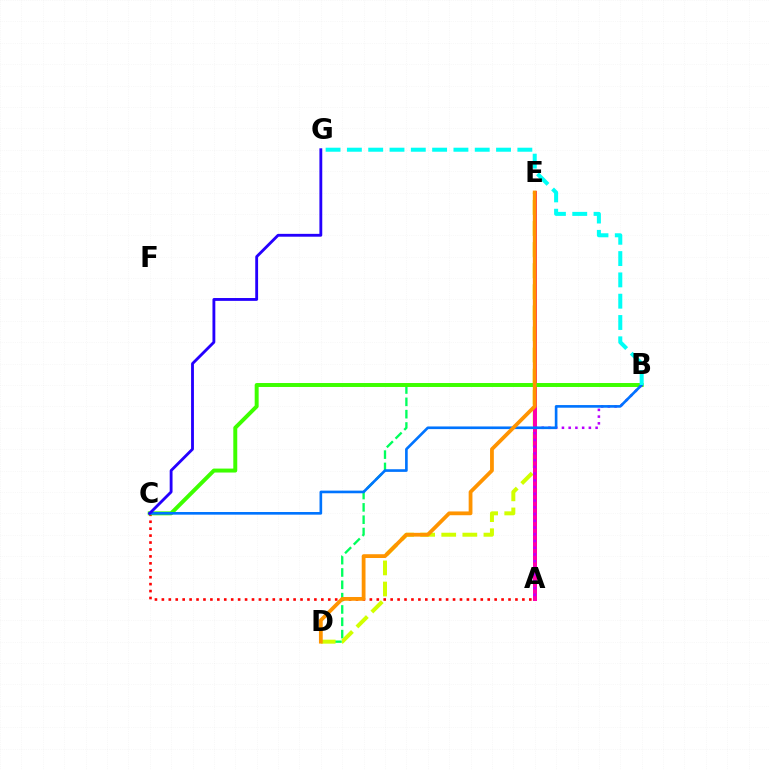{('B', 'D'): [{'color': '#00ff5c', 'line_style': 'dashed', 'thickness': 1.67}], ('A', 'C'): [{'color': '#ff0000', 'line_style': 'dotted', 'thickness': 1.88}], ('D', 'E'): [{'color': '#d1ff00', 'line_style': 'dashed', 'thickness': 2.87}, {'color': '#ff9400', 'line_style': 'solid', 'thickness': 2.72}], ('A', 'E'): [{'color': '#ff00ac', 'line_style': 'solid', 'thickness': 2.88}], ('B', 'C'): [{'color': '#3dff00', 'line_style': 'solid', 'thickness': 2.85}, {'color': '#0074ff', 'line_style': 'solid', 'thickness': 1.9}], ('A', 'B'): [{'color': '#b900ff', 'line_style': 'dotted', 'thickness': 1.83}], ('C', 'G'): [{'color': '#2500ff', 'line_style': 'solid', 'thickness': 2.05}], ('B', 'G'): [{'color': '#00fff6', 'line_style': 'dashed', 'thickness': 2.89}]}